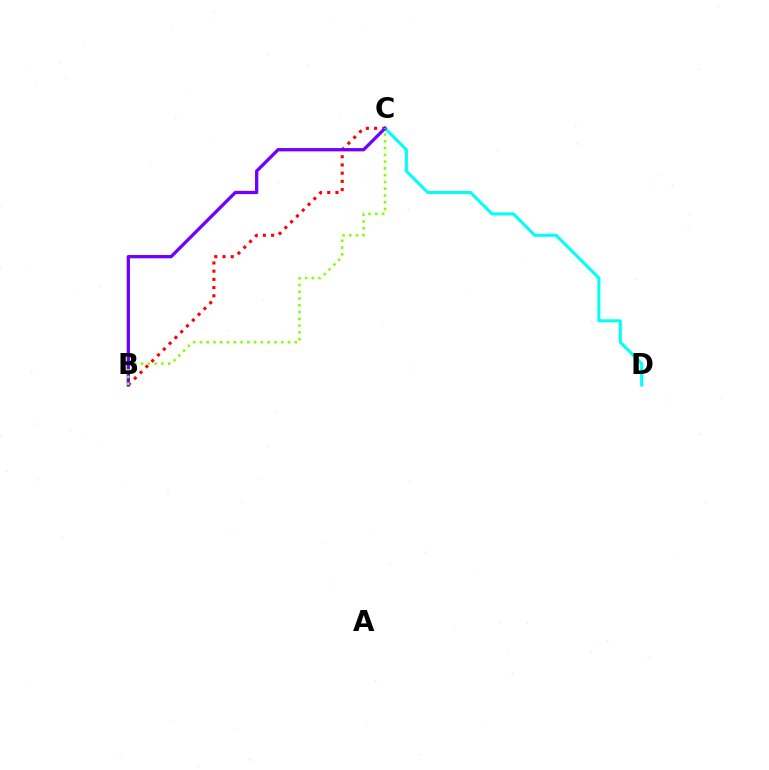{('C', 'D'): [{'color': '#00fff6', 'line_style': 'solid', 'thickness': 2.19}], ('B', 'C'): [{'color': '#ff0000', 'line_style': 'dotted', 'thickness': 2.23}, {'color': '#7200ff', 'line_style': 'solid', 'thickness': 2.37}, {'color': '#84ff00', 'line_style': 'dotted', 'thickness': 1.84}]}